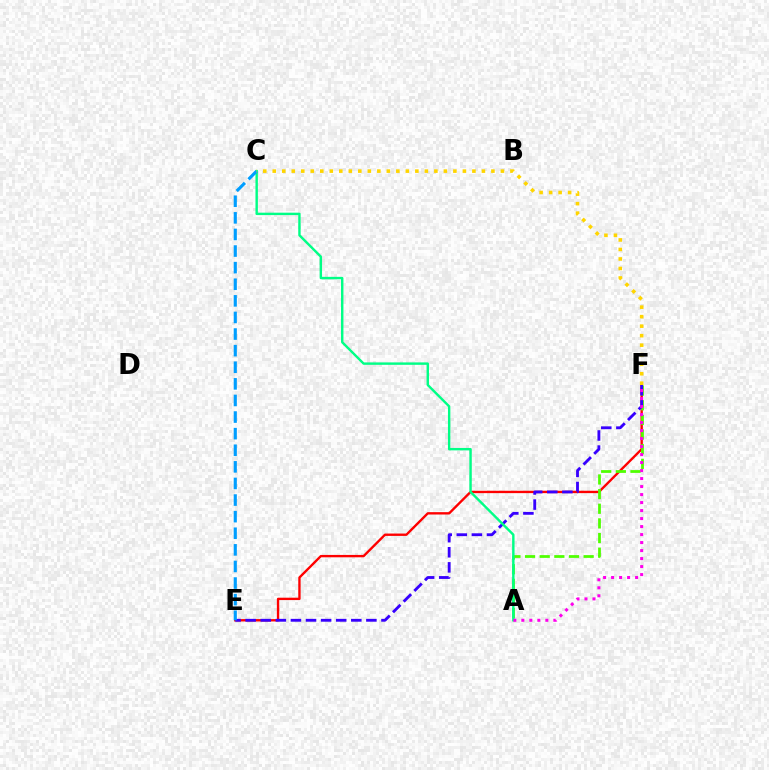{('E', 'F'): [{'color': '#ff0000', 'line_style': 'solid', 'thickness': 1.7}, {'color': '#3700ff', 'line_style': 'dashed', 'thickness': 2.05}], ('A', 'F'): [{'color': '#4fff00', 'line_style': 'dashed', 'thickness': 1.99}, {'color': '#ff00ed', 'line_style': 'dotted', 'thickness': 2.17}], ('A', 'C'): [{'color': '#00ff86', 'line_style': 'solid', 'thickness': 1.74}], ('C', 'E'): [{'color': '#009eff', 'line_style': 'dashed', 'thickness': 2.26}], ('C', 'F'): [{'color': '#ffd500', 'line_style': 'dotted', 'thickness': 2.58}]}